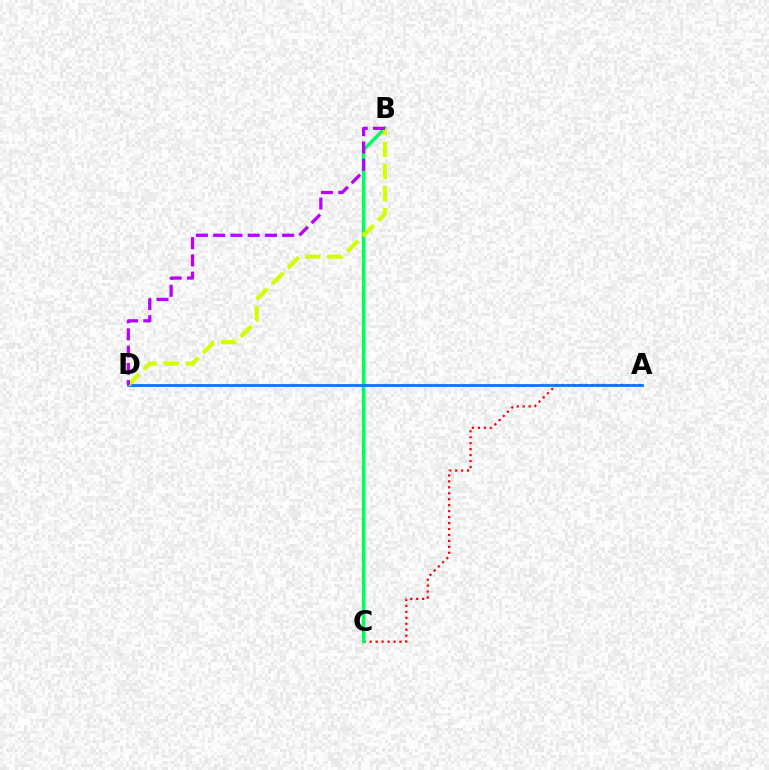{('A', 'C'): [{'color': '#ff0000', 'line_style': 'dotted', 'thickness': 1.62}], ('B', 'C'): [{'color': '#00ff5c', 'line_style': 'solid', 'thickness': 2.55}], ('A', 'D'): [{'color': '#0074ff', 'line_style': 'solid', 'thickness': 1.99}], ('B', 'D'): [{'color': '#d1ff00', 'line_style': 'dashed', 'thickness': 2.99}, {'color': '#b900ff', 'line_style': 'dashed', 'thickness': 2.35}]}